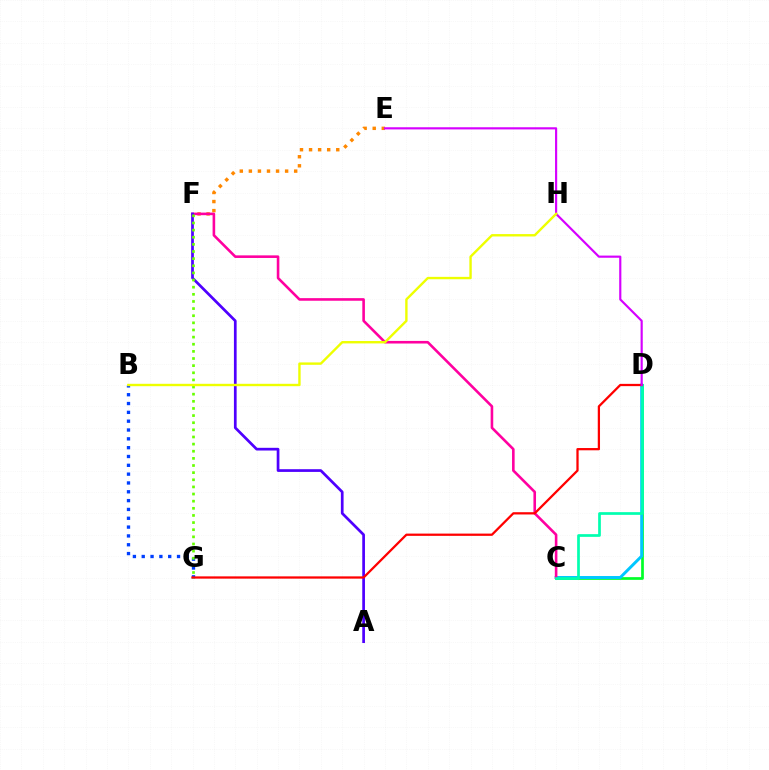{('B', 'G'): [{'color': '#003fff', 'line_style': 'dotted', 'thickness': 2.4}], ('E', 'F'): [{'color': '#ff8800', 'line_style': 'dotted', 'thickness': 2.46}], ('C', 'D'): [{'color': '#00ff27', 'line_style': 'solid', 'thickness': 1.95}, {'color': '#00c7ff', 'line_style': 'solid', 'thickness': 2.13}, {'color': '#00ffaf', 'line_style': 'solid', 'thickness': 1.95}], ('C', 'F'): [{'color': '#ff00a0', 'line_style': 'solid', 'thickness': 1.87}], ('A', 'F'): [{'color': '#4f00ff', 'line_style': 'solid', 'thickness': 1.95}], ('D', 'G'): [{'color': '#ff0000', 'line_style': 'solid', 'thickness': 1.63}], ('F', 'G'): [{'color': '#66ff00', 'line_style': 'dotted', 'thickness': 1.94}], ('D', 'E'): [{'color': '#d600ff', 'line_style': 'solid', 'thickness': 1.56}], ('B', 'H'): [{'color': '#eeff00', 'line_style': 'solid', 'thickness': 1.72}]}